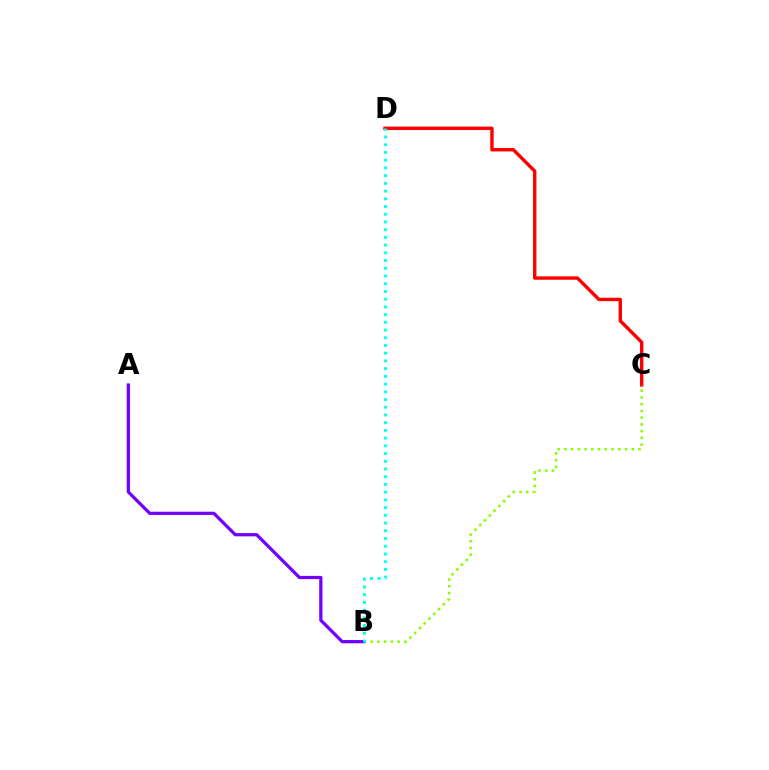{('C', 'D'): [{'color': '#ff0000', 'line_style': 'solid', 'thickness': 2.46}], ('B', 'C'): [{'color': '#84ff00', 'line_style': 'dotted', 'thickness': 1.83}], ('A', 'B'): [{'color': '#7200ff', 'line_style': 'solid', 'thickness': 2.33}], ('B', 'D'): [{'color': '#00fff6', 'line_style': 'dotted', 'thickness': 2.1}]}